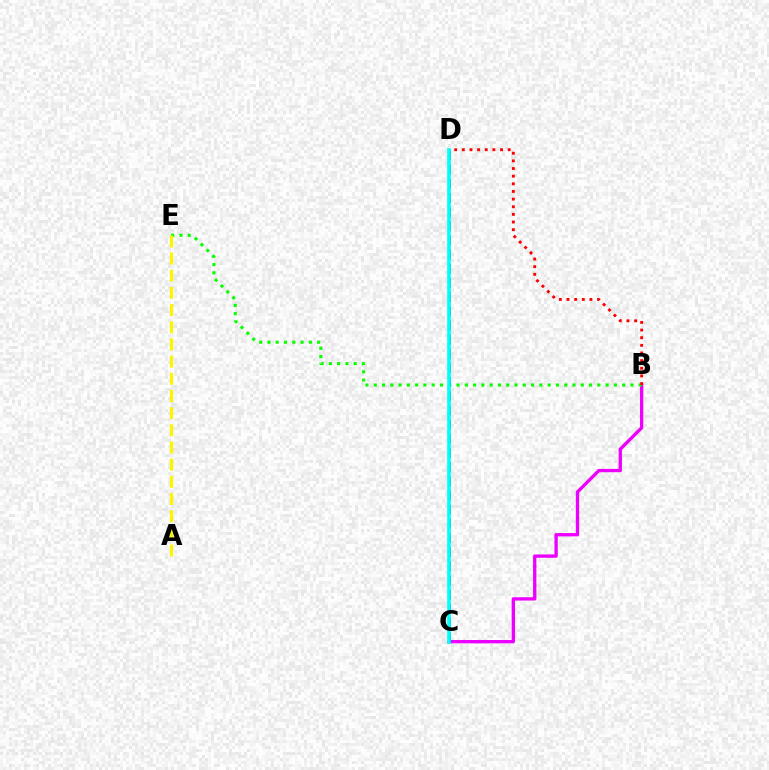{('B', 'C'): [{'color': '#ee00ff', 'line_style': 'solid', 'thickness': 2.39}], ('B', 'E'): [{'color': '#08ff00', 'line_style': 'dotted', 'thickness': 2.25}], ('B', 'D'): [{'color': '#ff0000', 'line_style': 'dotted', 'thickness': 2.08}], ('C', 'D'): [{'color': '#0010ff', 'line_style': 'dashed', 'thickness': 1.92}, {'color': '#00fff6', 'line_style': 'solid', 'thickness': 2.6}], ('A', 'E'): [{'color': '#fcf500', 'line_style': 'dashed', 'thickness': 2.33}]}